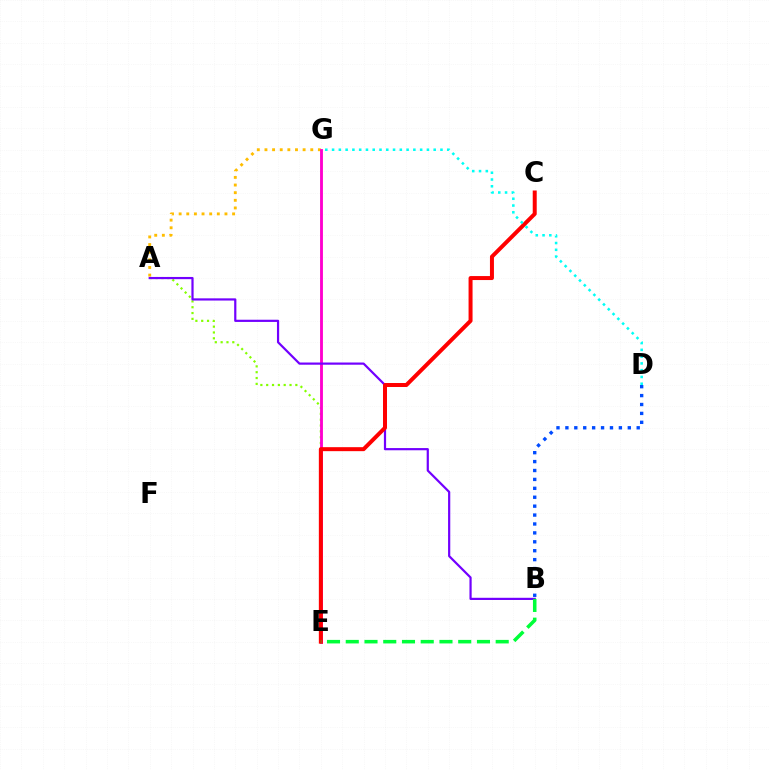{('B', 'D'): [{'color': '#004bff', 'line_style': 'dotted', 'thickness': 2.42}], ('A', 'E'): [{'color': '#84ff00', 'line_style': 'dotted', 'thickness': 1.58}], ('A', 'G'): [{'color': '#ffbd00', 'line_style': 'dotted', 'thickness': 2.07}], ('E', 'G'): [{'color': '#ff00cf', 'line_style': 'solid', 'thickness': 2.06}], ('A', 'B'): [{'color': '#7200ff', 'line_style': 'solid', 'thickness': 1.58}], ('C', 'E'): [{'color': '#ff0000', 'line_style': 'solid', 'thickness': 2.87}], ('D', 'G'): [{'color': '#00fff6', 'line_style': 'dotted', 'thickness': 1.84}], ('B', 'E'): [{'color': '#00ff39', 'line_style': 'dashed', 'thickness': 2.55}]}